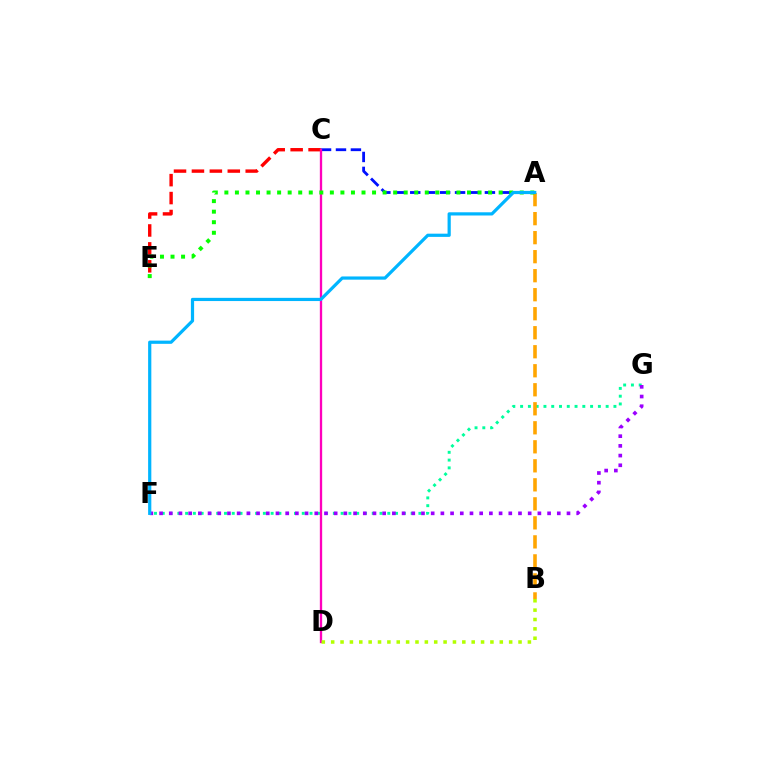{('C', 'E'): [{'color': '#ff0000', 'line_style': 'dashed', 'thickness': 2.44}], ('F', 'G'): [{'color': '#00ff9d', 'line_style': 'dotted', 'thickness': 2.11}, {'color': '#9b00ff', 'line_style': 'dotted', 'thickness': 2.64}], ('A', 'B'): [{'color': '#ffa500', 'line_style': 'dashed', 'thickness': 2.58}], ('A', 'C'): [{'color': '#0010ff', 'line_style': 'dashed', 'thickness': 2.03}], ('C', 'D'): [{'color': '#ff00bd', 'line_style': 'solid', 'thickness': 1.67}], ('B', 'D'): [{'color': '#b3ff00', 'line_style': 'dotted', 'thickness': 2.55}], ('A', 'E'): [{'color': '#08ff00', 'line_style': 'dotted', 'thickness': 2.87}], ('A', 'F'): [{'color': '#00b5ff', 'line_style': 'solid', 'thickness': 2.31}]}